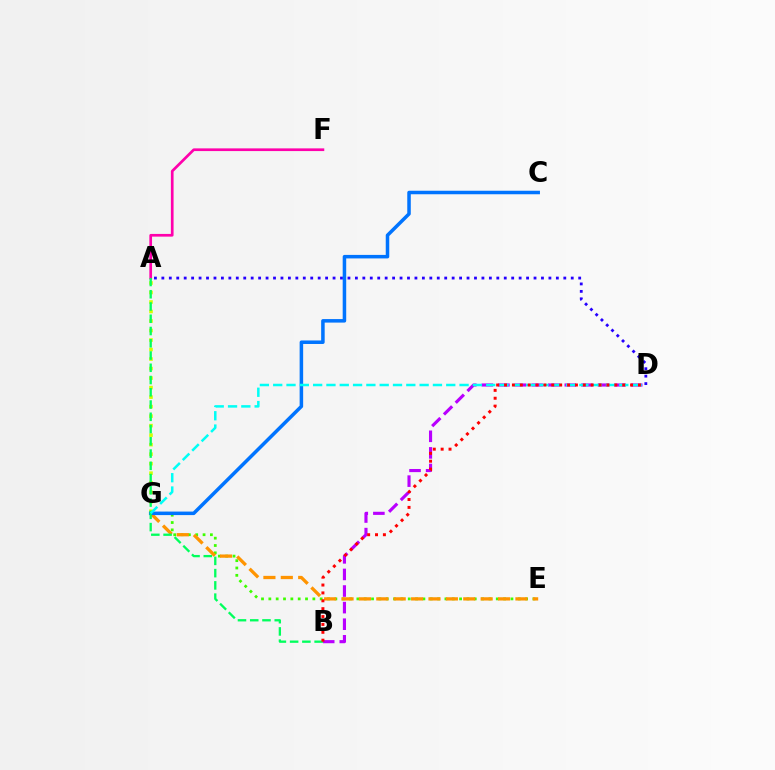{('B', 'D'): [{'color': '#b900ff', 'line_style': 'dashed', 'thickness': 2.25}, {'color': '#ff0000', 'line_style': 'dotted', 'thickness': 2.14}], ('A', 'F'): [{'color': '#ff00ac', 'line_style': 'solid', 'thickness': 1.94}], ('E', 'G'): [{'color': '#3dff00', 'line_style': 'dotted', 'thickness': 1.99}, {'color': '#ff9400', 'line_style': 'dashed', 'thickness': 2.36}], ('A', 'D'): [{'color': '#2500ff', 'line_style': 'dotted', 'thickness': 2.02}], ('A', 'G'): [{'color': '#d1ff00', 'line_style': 'dotted', 'thickness': 2.58}], ('C', 'G'): [{'color': '#0074ff', 'line_style': 'solid', 'thickness': 2.53}], ('A', 'B'): [{'color': '#00ff5c', 'line_style': 'dashed', 'thickness': 1.66}], ('D', 'G'): [{'color': '#00fff6', 'line_style': 'dashed', 'thickness': 1.81}]}